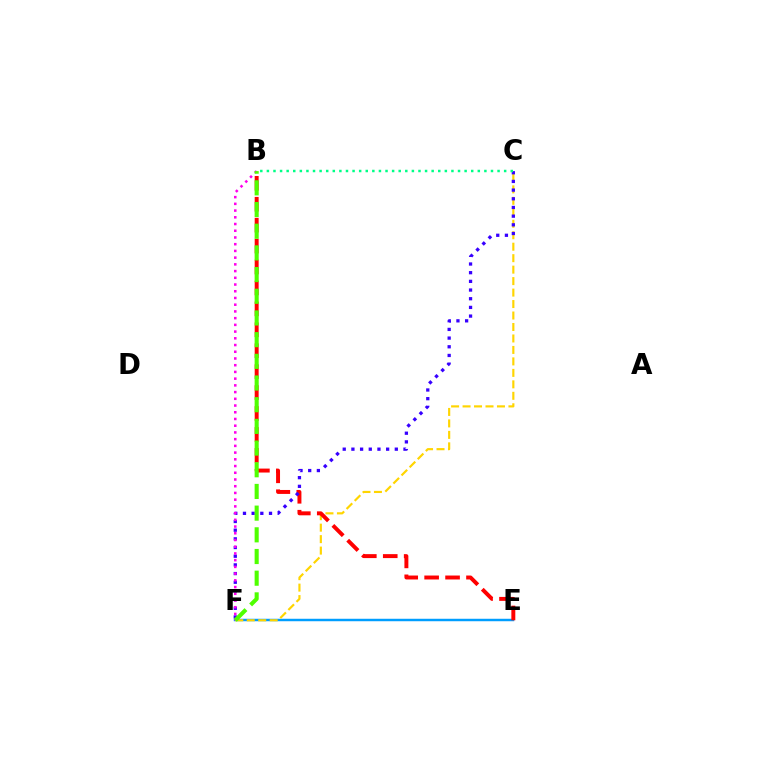{('E', 'F'): [{'color': '#009eff', 'line_style': 'solid', 'thickness': 1.77}], ('C', 'F'): [{'color': '#ffd500', 'line_style': 'dashed', 'thickness': 1.56}, {'color': '#3700ff', 'line_style': 'dotted', 'thickness': 2.36}], ('B', 'E'): [{'color': '#ff0000', 'line_style': 'dashed', 'thickness': 2.84}], ('B', 'F'): [{'color': '#ff00ed', 'line_style': 'dotted', 'thickness': 1.83}, {'color': '#4fff00', 'line_style': 'dashed', 'thickness': 2.95}], ('B', 'C'): [{'color': '#00ff86', 'line_style': 'dotted', 'thickness': 1.79}]}